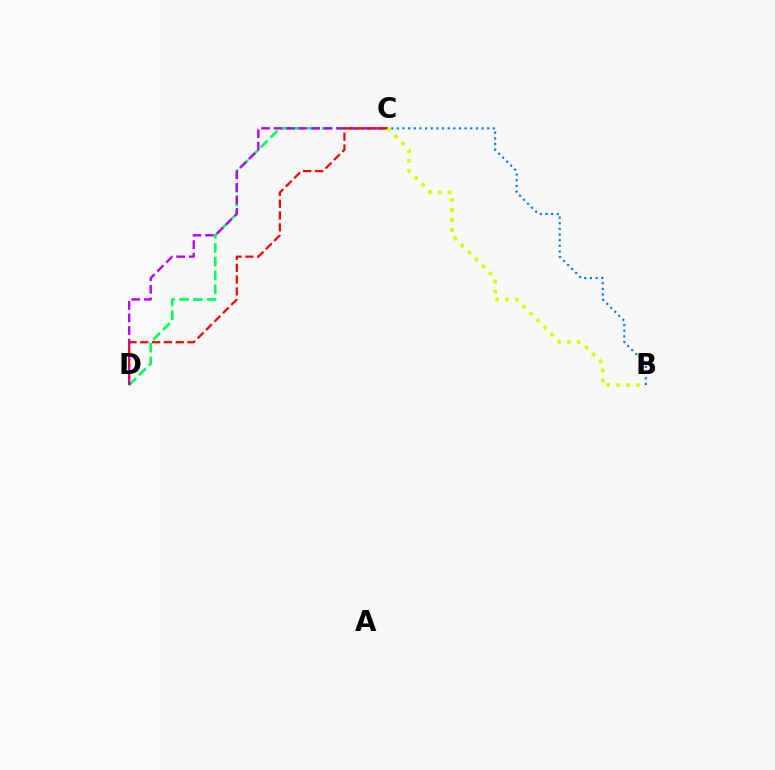{('C', 'D'): [{'color': '#00ff5c', 'line_style': 'dashed', 'thickness': 1.88}, {'color': '#b900ff', 'line_style': 'dashed', 'thickness': 1.7}, {'color': '#ff0000', 'line_style': 'dashed', 'thickness': 1.61}], ('B', 'C'): [{'color': '#d1ff00', 'line_style': 'dotted', 'thickness': 2.7}, {'color': '#0074ff', 'line_style': 'dotted', 'thickness': 1.54}]}